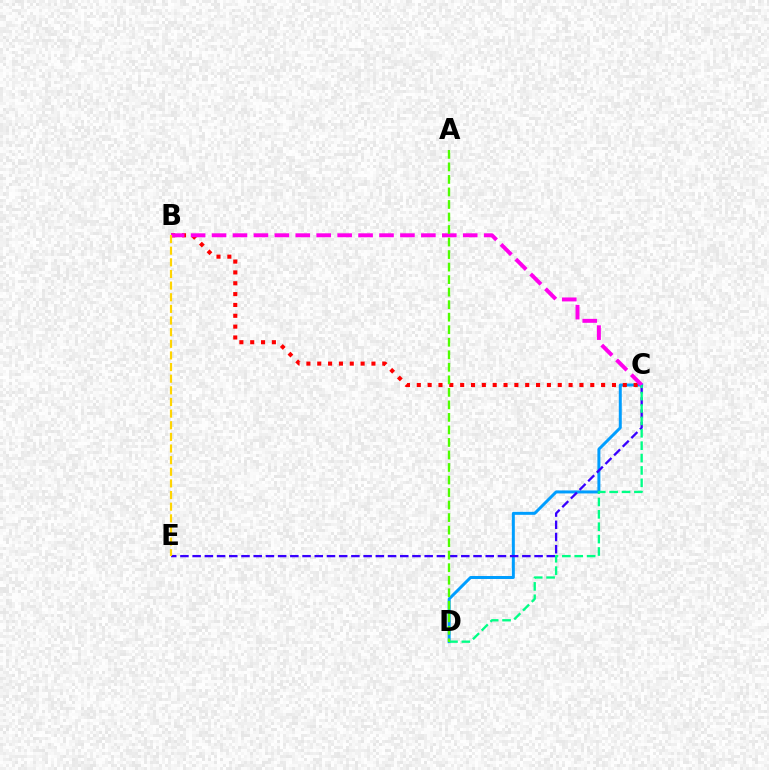{('C', 'D'): [{'color': '#009eff', 'line_style': 'solid', 'thickness': 2.15}, {'color': '#00ff86', 'line_style': 'dashed', 'thickness': 1.68}], ('B', 'C'): [{'color': '#ff0000', 'line_style': 'dotted', 'thickness': 2.95}, {'color': '#ff00ed', 'line_style': 'dashed', 'thickness': 2.84}], ('C', 'E'): [{'color': '#3700ff', 'line_style': 'dashed', 'thickness': 1.66}], ('B', 'E'): [{'color': '#ffd500', 'line_style': 'dashed', 'thickness': 1.58}], ('A', 'D'): [{'color': '#4fff00', 'line_style': 'dashed', 'thickness': 1.7}]}